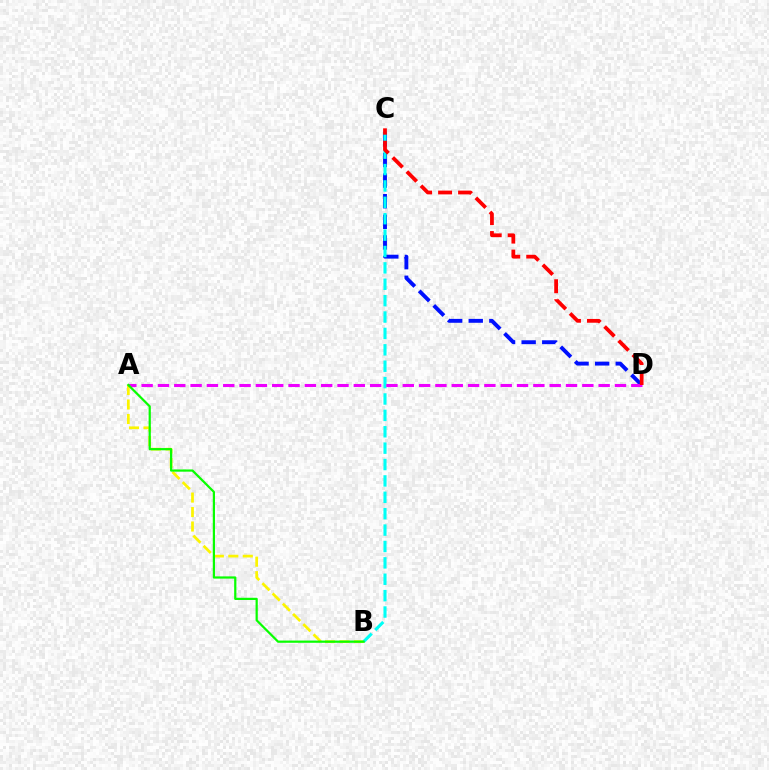{('A', 'B'): [{'color': '#fcf500', 'line_style': 'dashed', 'thickness': 1.97}, {'color': '#08ff00', 'line_style': 'solid', 'thickness': 1.6}], ('C', 'D'): [{'color': '#0010ff', 'line_style': 'dashed', 'thickness': 2.8}, {'color': '#ff0000', 'line_style': 'dashed', 'thickness': 2.71}], ('B', 'C'): [{'color': '#00fff6', 'line_style': 'dashed', 'thickness': 2.23}], ('A', 'D'): [{'color': '#ee00ff', 'line_style': 'dashed', 'thickness': 2.22}]}